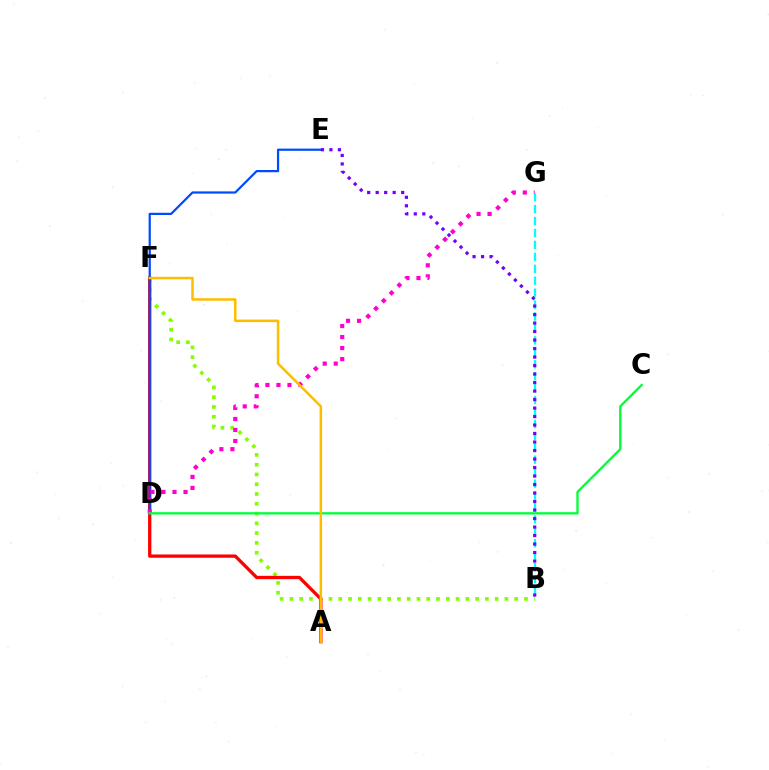{('B', 'F'): [{'color': '#84ff00', 'line_style': 'dotted', 'thickness': 2.66}], ('A', 'F'): [{'color': '#ff0000', 'line_style': 'solid', 'thickness': 2.37}, {'color': '#ffbd00', 'line_style': 'solid', 'thickness': 1.81}], ('D', 'E'): [{'color': '#004bff', 'line_style': 'solid', 'thickness': 1.6}], ('D', 'G'): [{'color': '#ff00cf', 'line_style': 'dotted', 'thickness': 2.99}], ('B', 'G'): [{'color': '#00fff6', 'line_style': 'dashed', 'thickness': 1.62}], ('B', 'E'): [{'color': '#7200ff', 'line_style': 'dotted', 'thickness': 2.31}], ('C', 'D'): [{'color': '#00ff39', 'line_style': 'solid', 'thickness': 1.68}]}